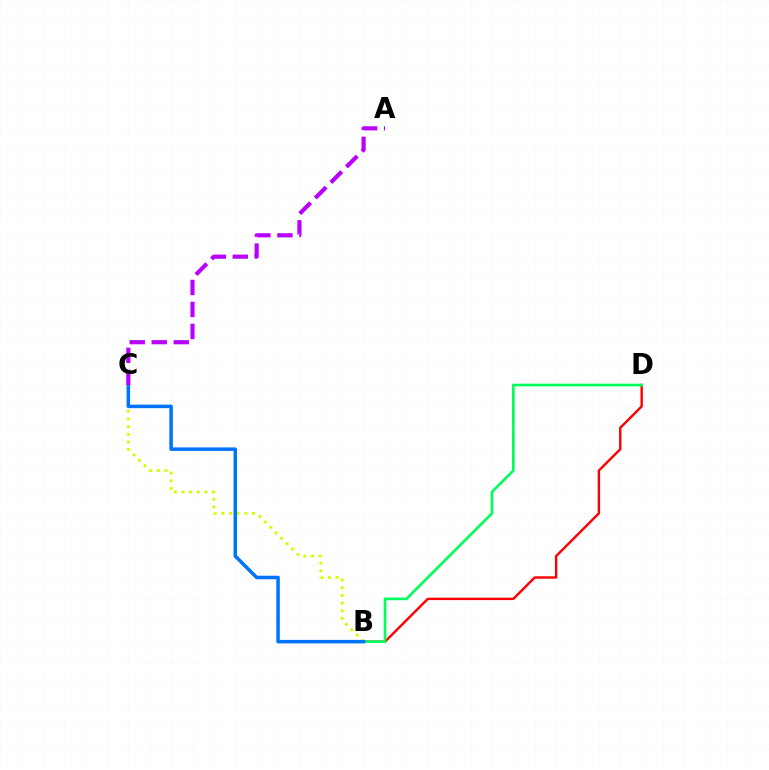{('B', 'D'): [{'color': '#ff0000', 'line_style': 'solid', 'thickness': 1.74}, {'color': '#00ff5c', 'line_style': 'solid', 'thickness': 1.92}], ('B', 'C'): [{'color': '#d1ff00', 'line_style': 'dotted', 'thickness': 2.08}, {'color': '#0074ff', 'line_style': 'solid', 'thickness': 2.54}], ('A', 'C'): [{'color': '#b900ff', 'line_style': 'dashed', 'thickness': 2.99}]}